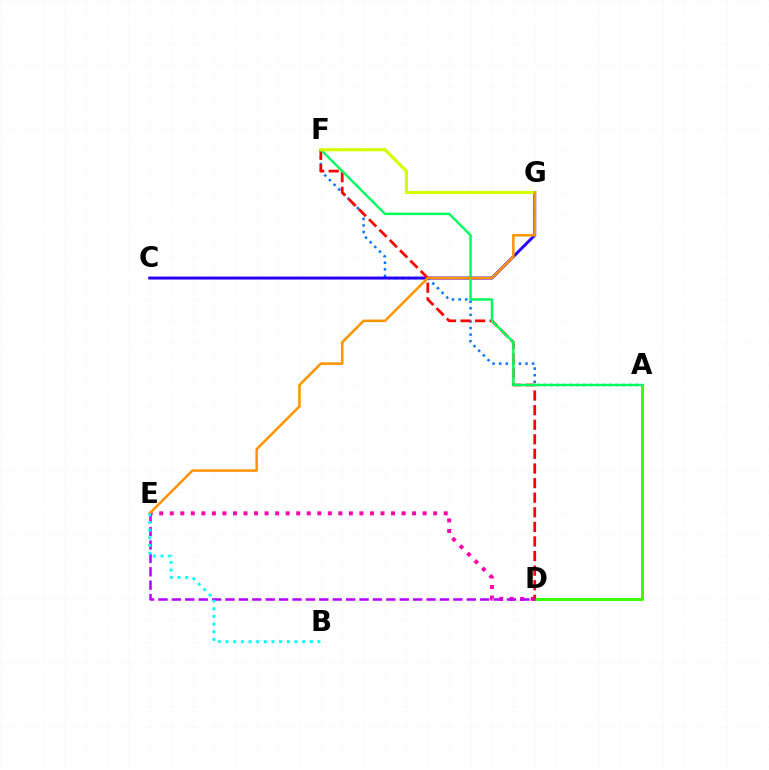{('A', 'D'): [{'color': '#3dff00', 'line_style': 'solid', 'thickness': 2.15}], ('D', 'E'): [{'color': '#ff00ac', 'line_style': 'dotted', 'thickness': 2.86}, {'color': '#b900ff', 'line_style': 'dashed', 'thickness': 1.82}], ('A', 'F'): [{'color': '#0074ff', 'line_style': 'dotted', 'thickness': 1.79}, {'color': '#00ff5c', 'line_style': 'solid', 'thickness': 1.75}], ('C', 'G'): [{'color': '#2500ff', 'line_style': 'solid', 'thickness': 2.13}], ('D', 'F'): [{'color': '#ff0000', 'line_style': 'dashed', 'thickness': 1.98}], ('F', 'G'): [{'color': '#d1ff00', 'line_style': 'solid', 'thickness': 2.29}], ('E', 'G'): [{'color': '#ff9400', 'line_style': 'solid', 'thickness': 1.83}], ('B', 'E'): [{'color': '#00fff6', 'line_style': 'dotted', 'thickness': 2.08}]}